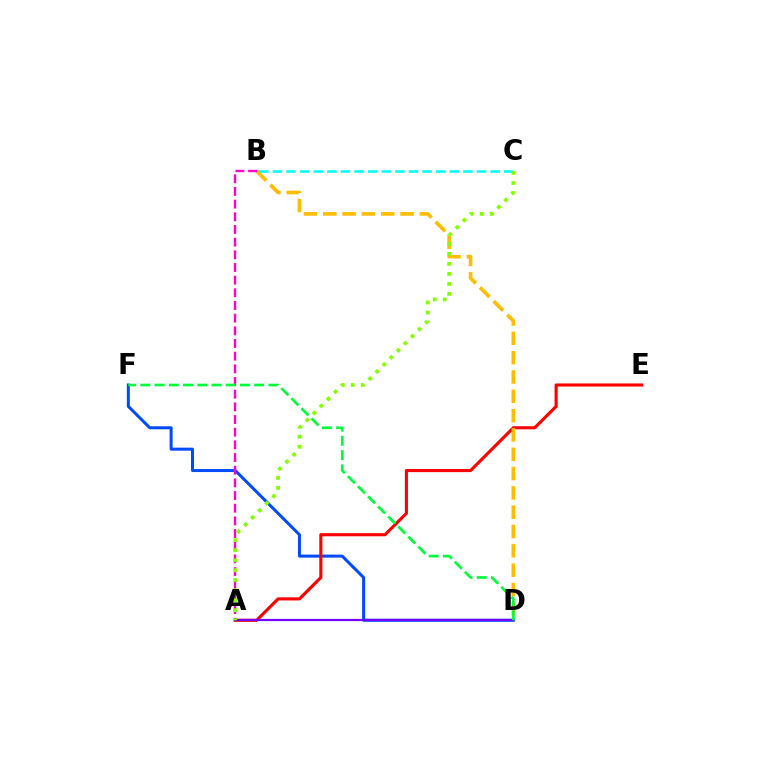{('D', 'F'): [{'color': '#004bff', 'line_style': 'solid', 'thickness': 2.17}, {'color': '#00ff39', 'line_style': 'dashed', 'thickness': 1.93}], ('A', 'E'): [{'color': '#ff0000', 'line_style': 'solid', 'thickness': 2.24}], ('B', 'D'): [{'color': '#ffbd00', 'line_style': 'dashed', 'thickness': 2.62}], ('A', 'D'): [{'color': '#7200ff', 'line_style': 'solid', 'thickness': 1.59}], ('A', 'B'): [{'color': '#ff00cf', 'line_style': 'dashed', 'thickness': 1.72}], ('B', 'C'): [{'color': '#00fff6', 'line_style': 'dashed', 'thickness': 1.85}], ('A', 'C'): [{'color': '#84ff00', 'line_style': 'dotted', 'thickness': 2.72}]}